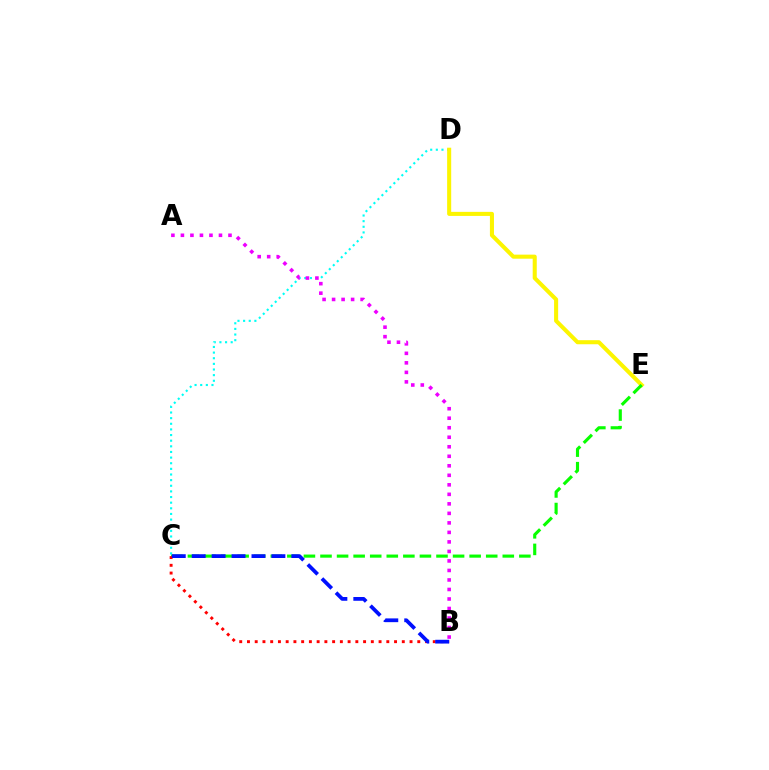{('C', 'D'): [{'color': '#00fff6', 'line_style': 'dotted', 'thickness': 1.53}], ('A', 'B'): [{'color': '#ee00ff', 'line_style': 'dotted', 'thickness': 2.58}], ('D', 'E'): [{'color': '#fcf500', 'line_style': 'solid', 'thickness': 2.92}], ('C', 'E'): [{'color': '#08ff00', 'line_style': 'dashed', 'thickness': 2.25}], ('B', 'C'): [{'color': '#ff0000', 'line_style': 'dotted', 'thickness': 2.1}, {'color': '#0010ff', 'line_style': 'dashed', 'thickness': 2.71}]}